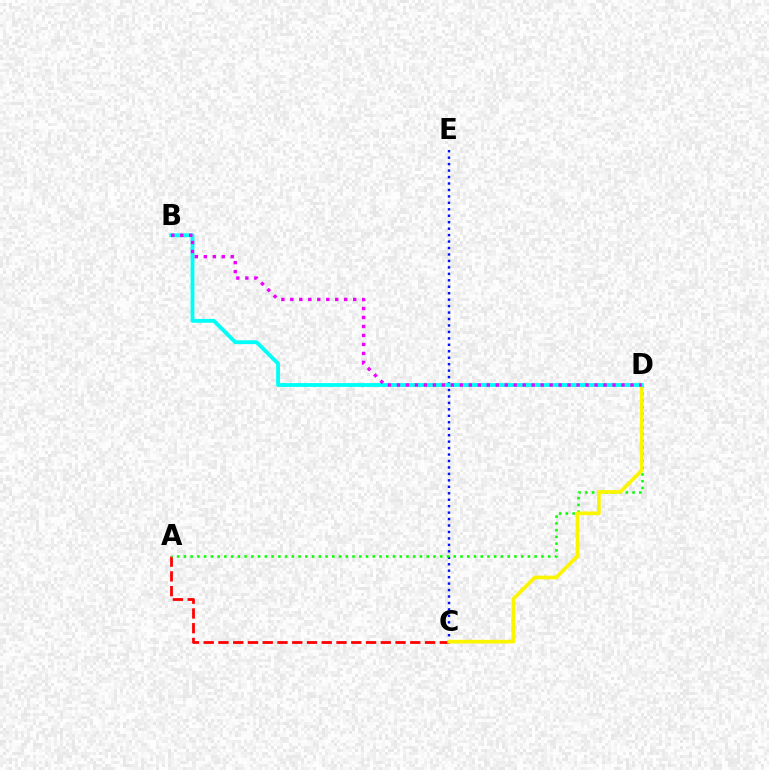{('A', 'C'): [{'color': '#ff0000', 'line_style': 'dashed', 'thickness': 2.0}], ('C', 'E'): [{'color': '#0010ff', 'line_style': 'dotted', 'thickness': 1.75}], ('A', 'D'): [{'color': '#08ff00', 'line_style': 'dotted', 'thickness': 1.83}], ('C', 'D'): [{'color': '#fcf500', 'line_style': 'solid', 'thickness': 2.66}], ('B', 'D'): [{'color': '#00fff6', 'line_style': 'solid', 'thickness': 2.76}, {'color': '#ee00ff', 'line_style': 'dotted', 'thickness': 2.44}]}